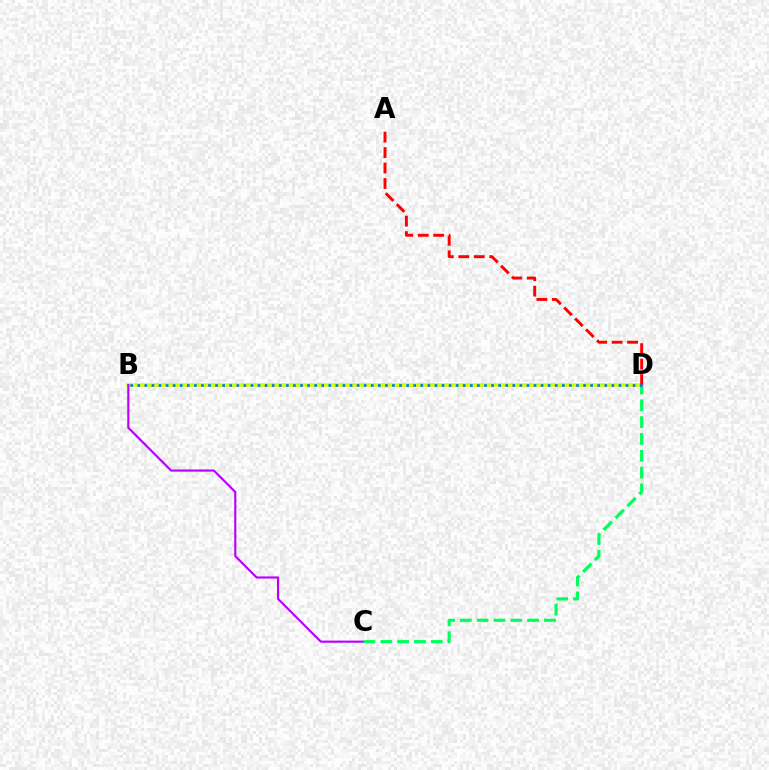{('B', 'D'): [{'color': '#d1ff00', 'line_style': 'solid', 'thickness': 2.58}, {'color': '#0074ff', 'line_style': 'dotted', 'thickness': 1.92}], ('B', 'C'): [{'color': '#b900ff', 'line_style': 'solid', 'thickness': 1.54}], ('C', 'D'): [{'color': '#00ff5c', 'line_style': 'dashed', 'thickness': 2.28}], ('A', 'D'): [{'color': '#ff0000', 'line_style': 'dashed', 'thickness': 2.1}]}